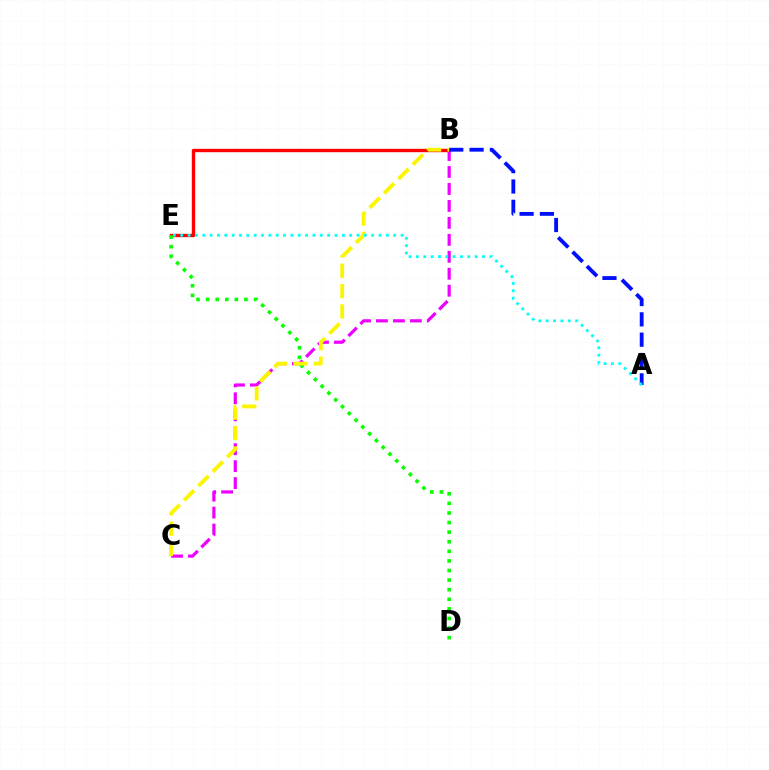{('B', 'E'): [{'color': '#ff0000', 'line_style': 'solid', 'thickness': 2.42}], ('B', 'C'): [{'color': '#ee00ff', 'line_style': 'dashed', 'thickness': 2.3}, {'color': '#fcf500', 'line_style': 'dashed', 'thickness': 2.77}], ('A', 'B'): [{'color': '#0010ff', 'line_style': 'dashed', 'thickness': 2.76}], ('D', 'E'): [{'color': '#08ff00', 'line_style': 'dotted', 'thickness': 2.61}], ('A', 'E'): [{'color': '#00fff6', 'line_style': 'dotted', 'thickness': 2.0}]}